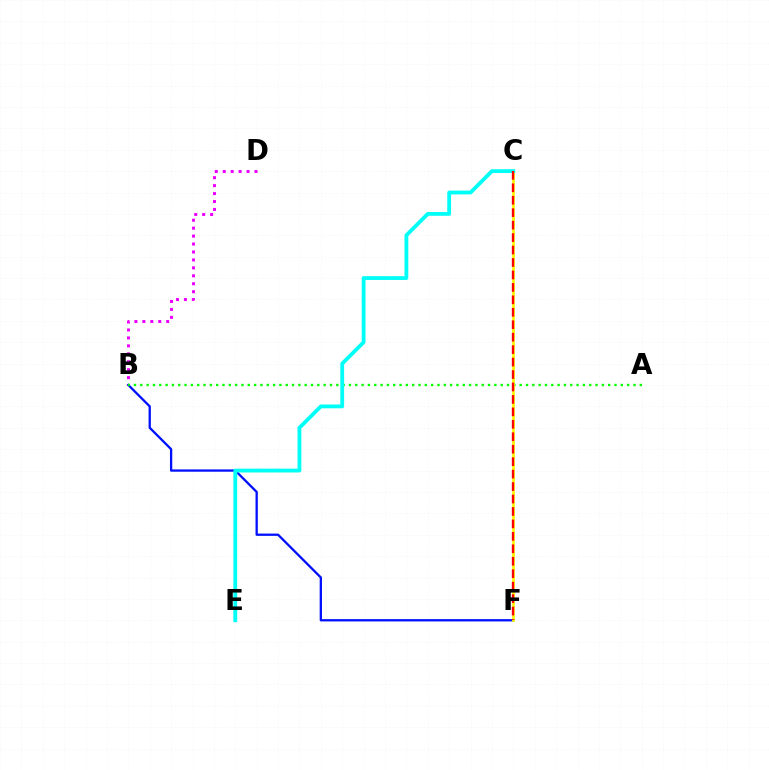{('B', 'D'): [{'color': '#ee00ff', 'line_style': 'dotted', 'thickness': 2.16}], ('B', 'F'): [{'color': '#0010ff', 'line_style': 'solid', 'thickness': 1.66}], ('A', 'B'): [{'color': '#08ff00', 'line_style': 'dotted', 'thickness': 1.72}], ('C', 'F'): [{'color': '#fcf500', 'line_style': 'solid', 'thickness': 1.94}, {'color': '#ff0000', 'line_style': 'dashed', 'thickness': 1.69}], ('C', 'E'): [{'color': '#00fff6', 'line_style': 'solid', 'thickness': 2.75}]}